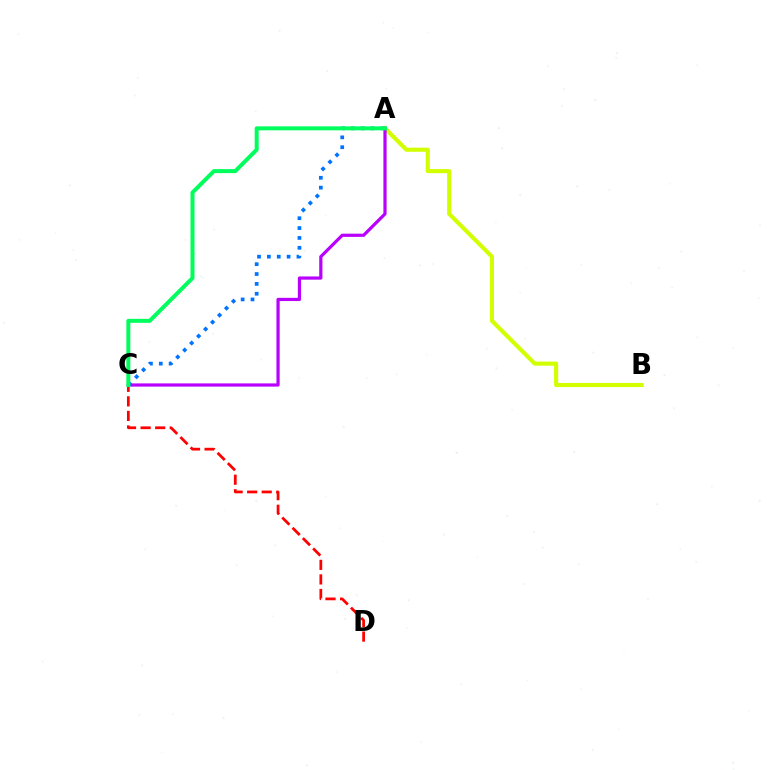{('A', 'B'): [{'color': '#d1ff00', 'line_style': 'solid', 'thickness': 2.95}], ('A', 'C'): [{'color': '#b900ff', 'line_style': 'solid', 'thickness': 2.31}, {'color': '#0074ff', 'line_style': 'dotted', 'thickness': 2.68}, {'color': '#00ff5c', 'line_style': 'solid', 'thickness': 2.87}], ('C', 'D'): [{'color': '#ff0000', 'line_style': 'dashed', 'thickness': 1.98}]}